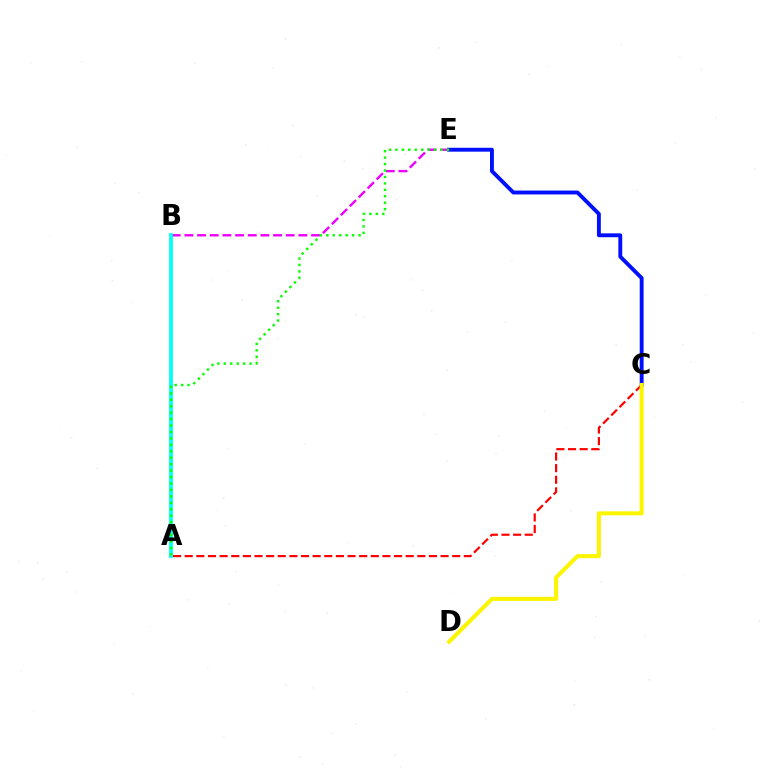{('B', 'E'): [{'color': '#ee00ff', 'line_style': 'dashed', 'thickness': 1.72}], ('A', 'C'): [{'color': '#ff0000', 'line_style': 'dashed', 'thickness': 1.58}], ('C', 'E'): [{'color': '#0010ff', 'line_style': 'solid', 'thickness': 2.79}], ('A', 'B'): [{'color': '#00fff6', 'line_style': 'solid', 'thickness': 2.74}], ('A', 'E'): [{'color': '#08ff00', 'line_style': 'dotted', 'thickness': 1.75}], ('C', 'D'): [{'color': '#fcf500', 'line_style': 'solid', 'thickness': 2.92}]}